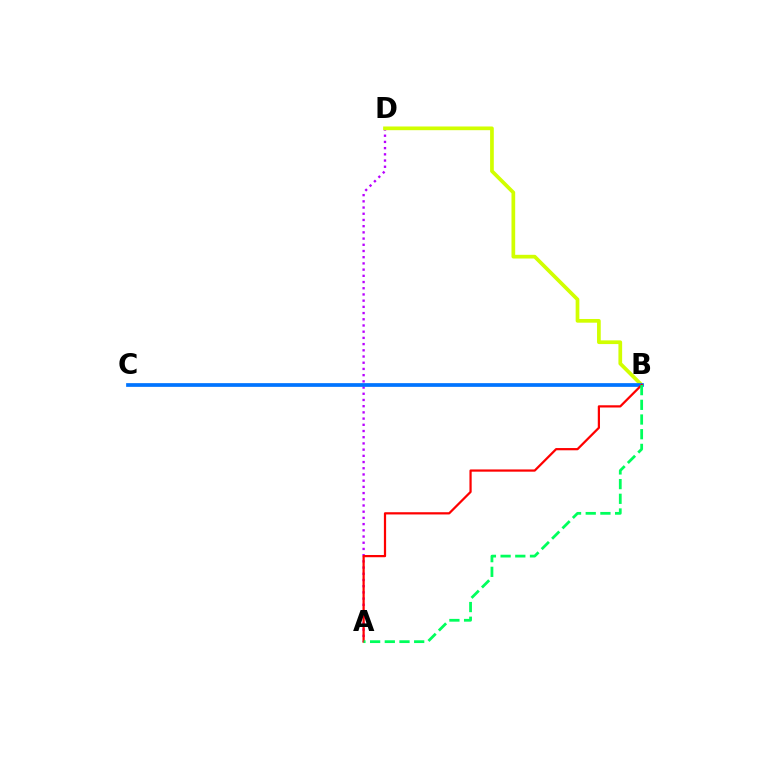{('A', 'D'): [{'color': '#b900ff', 'line_style': 'dotted', 'thickness': 1.69}], ('B', 'D'): [{'color': '#d1ff00', 'line_style': 'solid', 'thickness': 2.67}], ('B', 'C'): [{'color': '#0074ff', 'line_style': 'solid', 'thickness': 2.68}], ('A', 'B'): [{'color': '#ff0000', 'line_style': 'solid', 'thickness': 1.6}, {'color': '#00ff5c', 'line_style': 'dashed', 'thickness': 2.0}]}